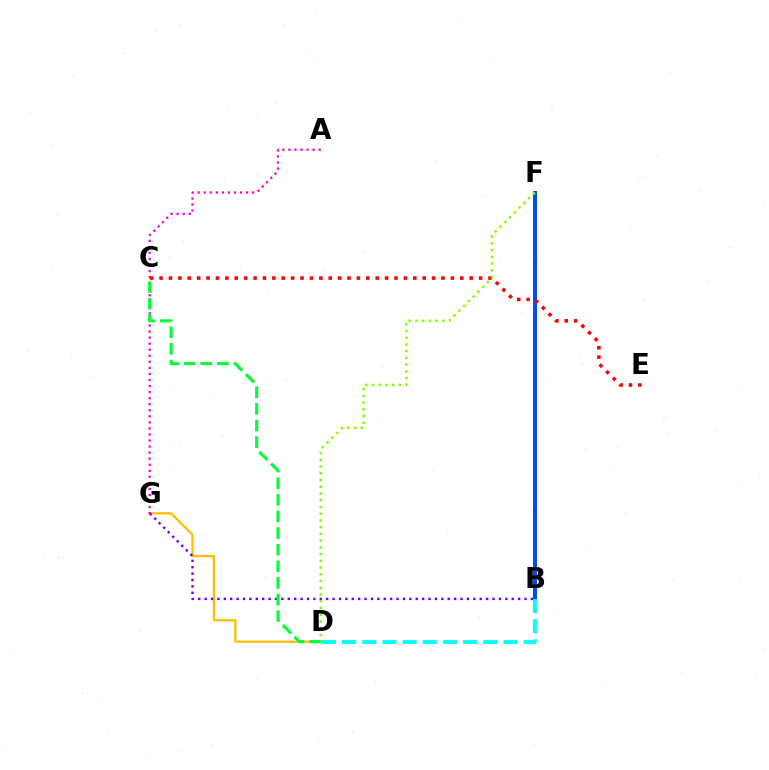{('D', 'G'): [{'color': '#ffbd00', 'line_style': 'solid', 'thickness': 1.64}], ('B', 'F'): [{'color': '#004bff', 'line_style': 'solid', 'thickness': 2.86}], ('A', 'G'): [{'color': '#ff00cf', 'line_style': 'dotted', 'thickness': 1.64}], ('C', 'E'): [{'color': '#ff0000', 'line_style': 'dotted', 'thickness': 2.55}], ('B', 'G'): [{'color': '#7200ff', 'line_style': 'dotted', 'thickness': 1.74}], ('C', 'D'): [{'color': '#00ff39', 'line_style': 'dashed', 'thickness': 2.26}], ('B', 'D'): [{'color': '#00fff6', 'line_style': 'dashed', 'thickness': 2.74}], ('D', 'F'): [{'color': '#84ff00', 'line_style': 'dotted', 'thickness': 1.83}]}